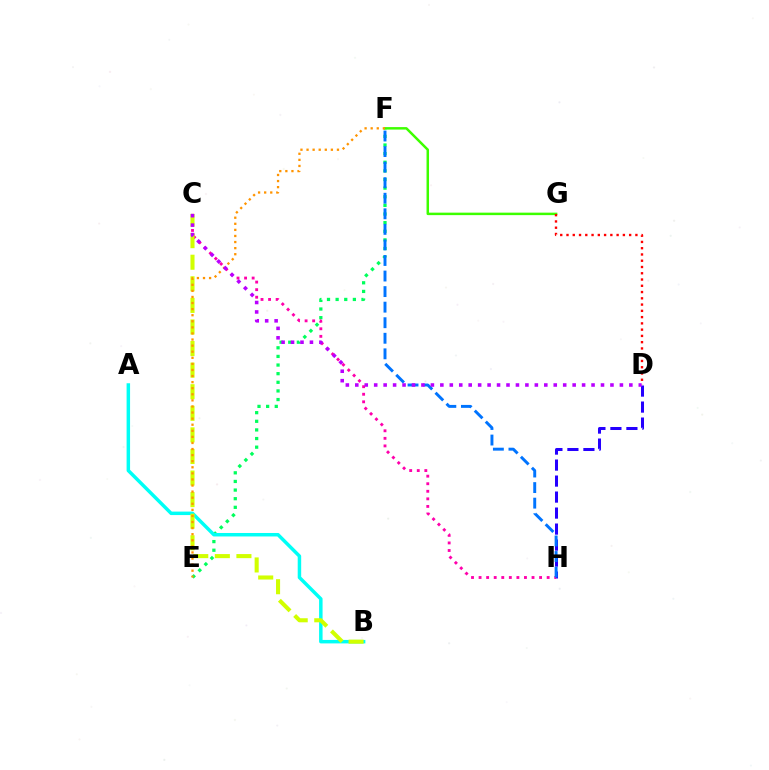{('E', 'F'): [{'color': '#00ff5c', 'line_style': 'dotted', 'thickness': 2.34}, {'color': '#ff9400', 'line_style': 'dotted', 'thickness': 1.65}], ('A', 'B'): [{'color': '#00fff6', 'line_style': 'solid', 'thickness': 2.5}], ('D', 'H'): [{'color': '#2500ff', 'line_style': 'dashed', 'thickness': 2.17}], ('F', 'G'): [{'color': '#3dff00', 'line_style': 'solid', 'thickness': 1.79}], ('C', 'H'): [{'color': '#ff00ac', 'line_style': 'dotted', 'thickness': 2.05}], ('B', 'C'): [{'color': '#d1ff00', 'line_style': 'dashed', 'thickness': 2.93}], ('D', 'G'): [{'color': '#ff0000', 'line_style': 'dotted', 'thickness': 1.7}], ('F', 'H'): [{'color': '#0074ff', 'line_style': 'dashed', 'thickness': 2.11}], ('C', 'D'): [{'color': '#b900ff', 'line_style': 'dotted', 'thickness': 2.57}]}